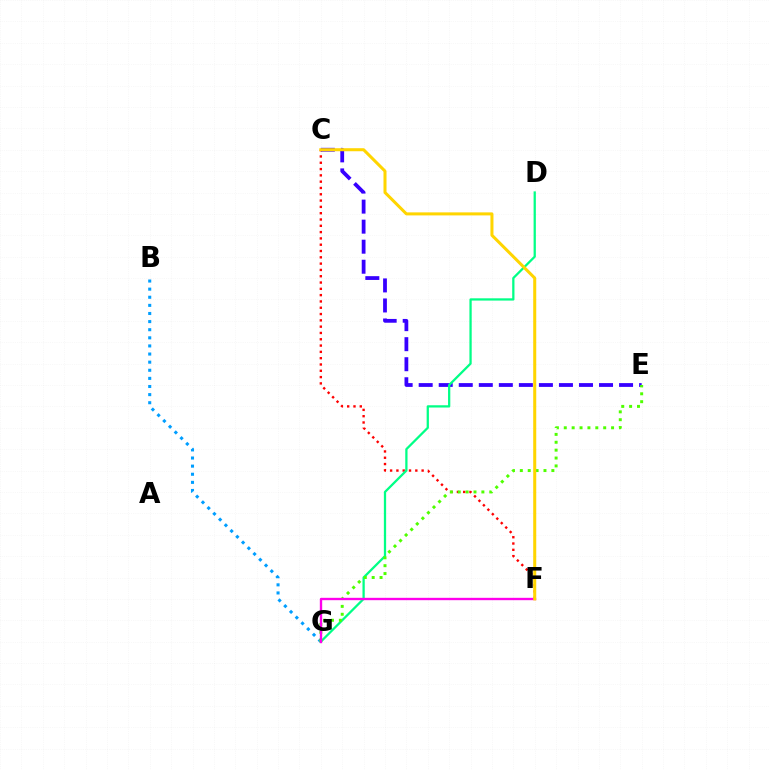{('B', 'G'): [{'color': '#009eff', 'line_style': 'dotted', 'thickness': 2.2}], ('C', 'F'): [{'color': '#ff0000', 'line_style': 'dotted', 'thickness': 1.71}, {'color': '#ffd500', 'line_style': 'solid', 'thickness': 2.18}], ('C', 'E'): [{'color': '#3700ff', 'line_style': 'dashed', 'thickness': 2.72}], ('D', 'G'): [{'color': '#00ff86', 'line_style': 'solid', 'thickness': 1.63}], ('E', 'G'): [{'color': '#4fff00', 'line_style': 'dotted', 'thickness': 2.14}], ('F', 'G'): [{'color': '#ff00ed', 'line_style': 'solid', 'thickness': 1.7}]}